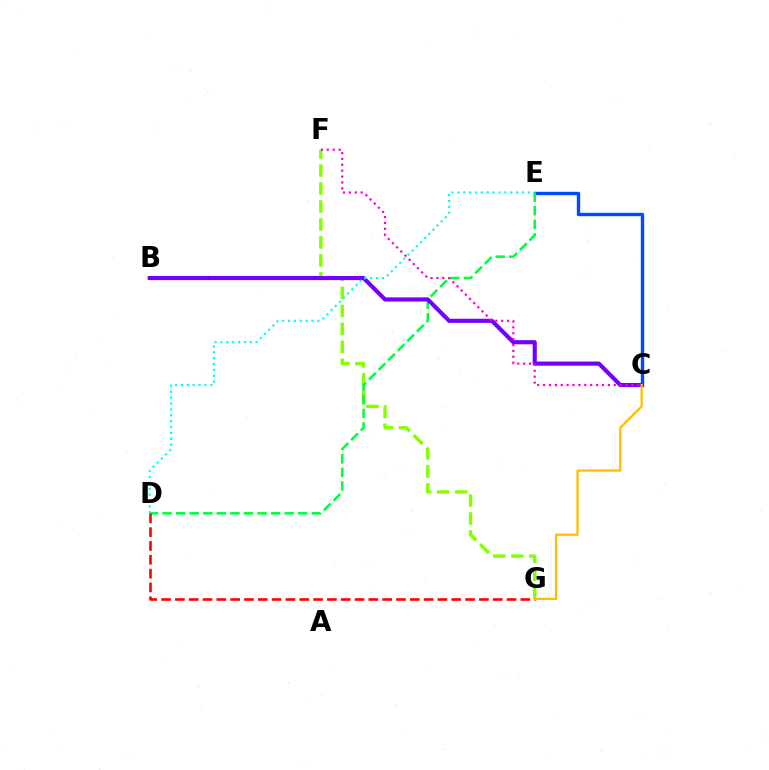{('F', 'G'): [{'color': '#84ff00', 'line_style': 'dashed', 'thickness': 2.44}], ('C', 'E'): [{'color': '#004bff', 'line_style': 'solid', 'thickness': 2.43}], ('D', 'E'): [{'color': '#00ff39', 'line_style': 'dashed', 'thickness': 1.84}, {'color': '#00fff6', 'line_style': 'dotted', 'thickness': 1.6}], ('D', 'G'): [{'color': '#ff0000', 'line_style': 'dashed', 'thickness': 1.88}], ('B', 'C'): [{'color': '#7200ff', 'line_style': 'solid', 'thickness': 2.97}], ('C', 'G'): [{'color': '#ffbd00', 'line_style': 'solid', 'thickness': 1.63}], ('C', 'F'): [{'color': '#ff00cf', 'line_style': 'dotted', 'thickness': 1.6}]}